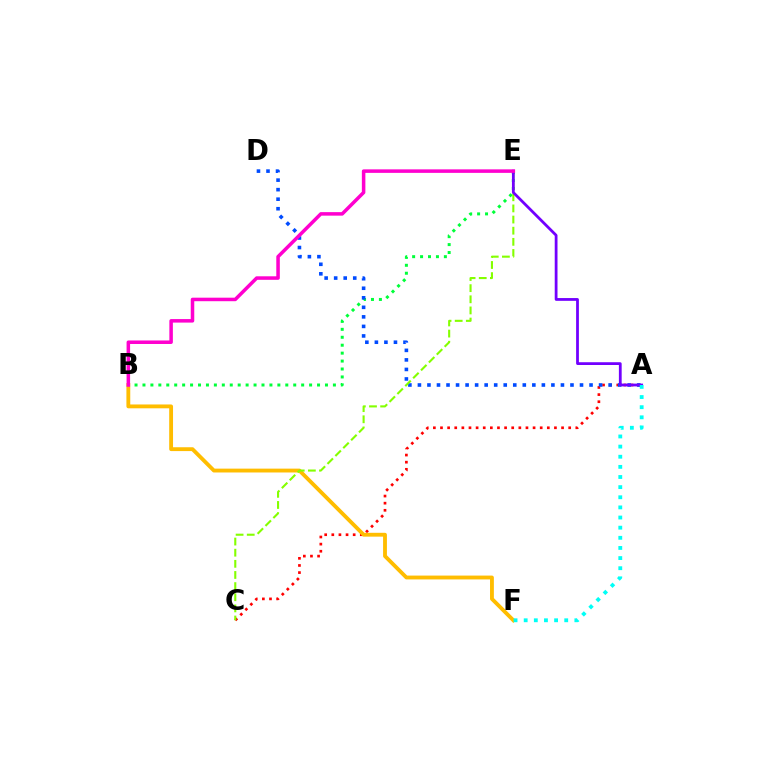{('B', 'E'): [{'color': '#00ff39', 'line_style': 'dotted', 'thickness': 2.16}, {'color': '#ff00cf', 'line_style': 'solid', 'thickness': 2.54}], ('A', 'C'): [{'color': '#ff0000', 'line_style': 'dotted', 'thickness': 1.93}], ('B', 'F'): [{'color': '#ffbd00', 'line_style': 'solid', 'thickness': 2.77}], ('A', 'D'): [{'color': '#004bff', 'line_style': 'dotted', 'thickness': 2.59}], ('C', 'E'): [{'color': '#84ff00', 'line_style': 'dashed', 'thickness': 1.51}], ('A', 'E'): [{'color': '#7200ff', 'line_style': 'solid', 'thickness': 2.0}], ('A', 'F'): [{'color': '#00fff6', 'line_style': 'dotted', 'thickness': 2.75}]}